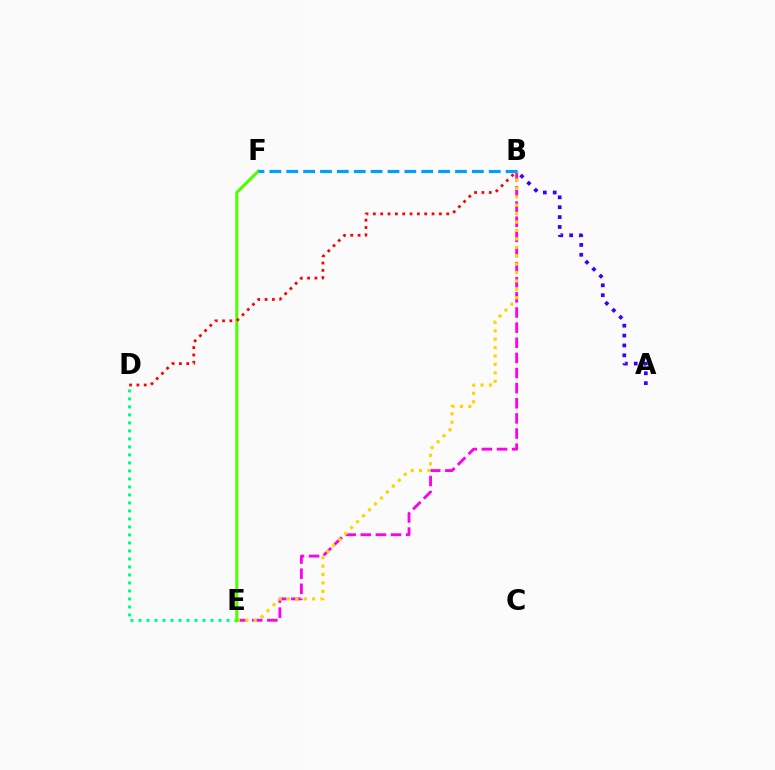{('B', 'E'): [{'color': '#ff00ed', 'line_style': 'dashed', 'thickness': 2.06}, {'color': '#ffd500', 'line_style': 'dotted', 'thickness': 2.28}], ('A', 'B'): [{'color': '#3700ff', 'line_style': 'dotted', 'thickness': 2.68}], ('D', 'E'): [{'color': '#00ff86', 'line_style': 'dotted', 'thickness': 2.17}], ('E', 'F'): [{'color': '#4fff00', 'line_style': 'solid', 'thickness': 2.19}], ('B', 'D'): [{'color': '#ff0000', 'line_style': 'dotted', 'thickness': 1.99}], ('B', 'F'): [{'color': '#009eff', 'line_style': 'dashed', 'thickness': 2.29}]}